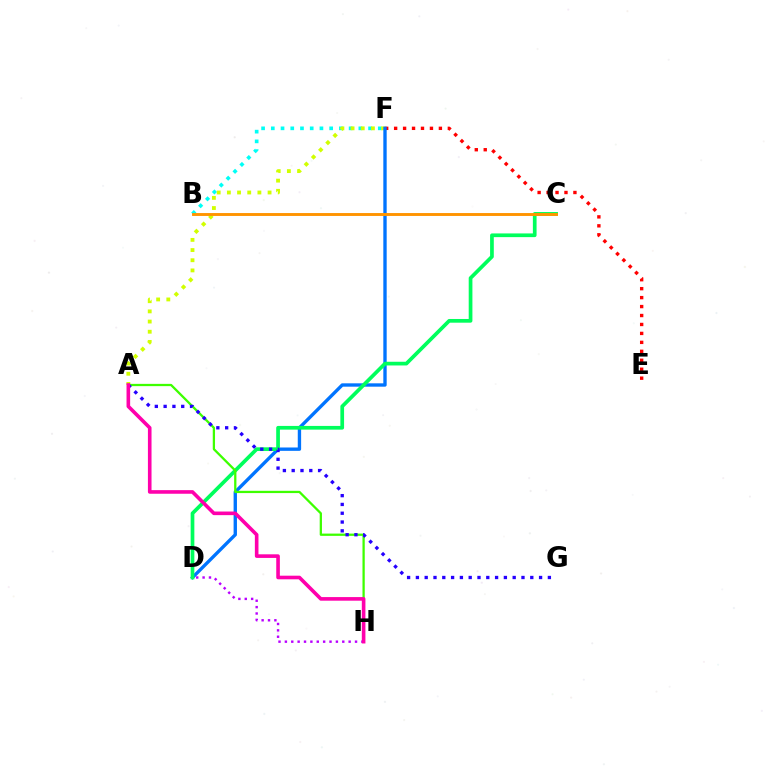{('E', 'F'): [{'color': '#ff0000', 'line_style': 'dotted', 'thickness': 2.43}], ('B', 'F'): [{'color': '#00fff6', 'line_style': 'dotted', 'thickness': 2.64}], ('A', 'F'): [{'color': '#d1ff00', 'line_style': 'dotted', 'thickness': 2.76}], ('D', 'F'): [{'color': '#0074ff', 'line_style': 'solid', 'thickness': 2.42}], ('C', 'D'): [{'color': '#00ff5c', 'line_style': 'solid', 'thickness': 2.67}], ('B', 'C'): [{'color': '#ff9400', 'line_style': 'solid', 'thickness': 2.09}], ('D', 'H'): [{'color': '#b900ff', 'line_style': 'dotted', 'thickness': 1.73}], ('A', 'H'): [{'color': '#3dff00', 'line_style': 'solid', 'thickness': 1.64}, {'color': '#ff00ac', 'line_style': 'solid', 'thickness': 2.6}], ('A', 'G'): [{'color': '#2500ff', 'line_style': 'dotted', 'thickness': 2.39}]}